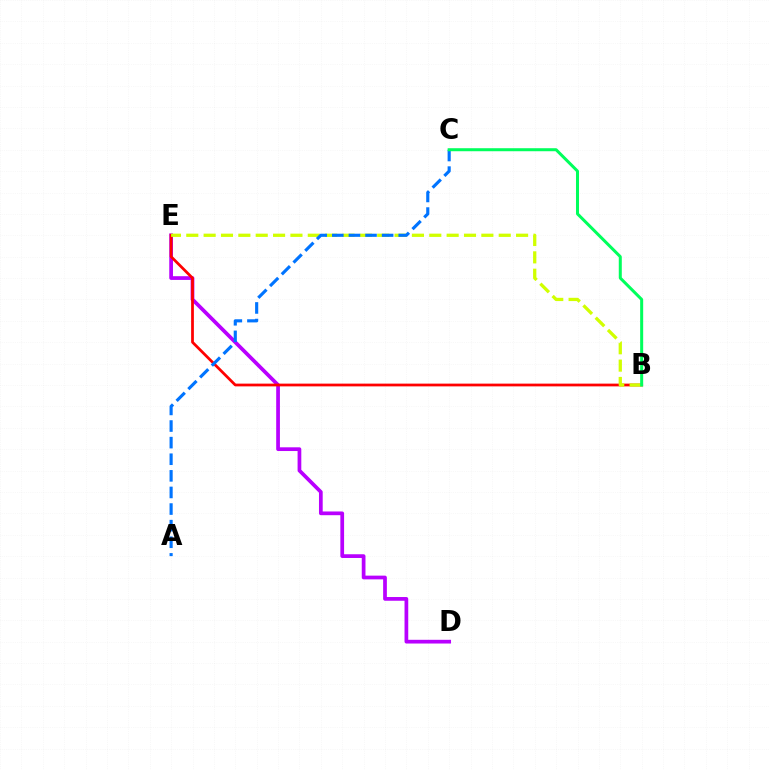{('D', 'E'): [{'color': '#b900ff', 'line_style': 'solid', 'thickness': 2.68}], ('B', 'E'): [{'color': '#ff0000', 'line_style': 'solid', 'thickness': 1.98}, {'color': '#d1ff00', 'line_style': 'dashed', 'thickness': 2.36}], ('A', 'C'): [{'color': '#0074ff', 'line_style': 'dashed', 'thickness': 2.26}], ('B', 'C'): [{'color': '#00ff5c', 'line_style': 'solid', 'thickness': 2.17}]}